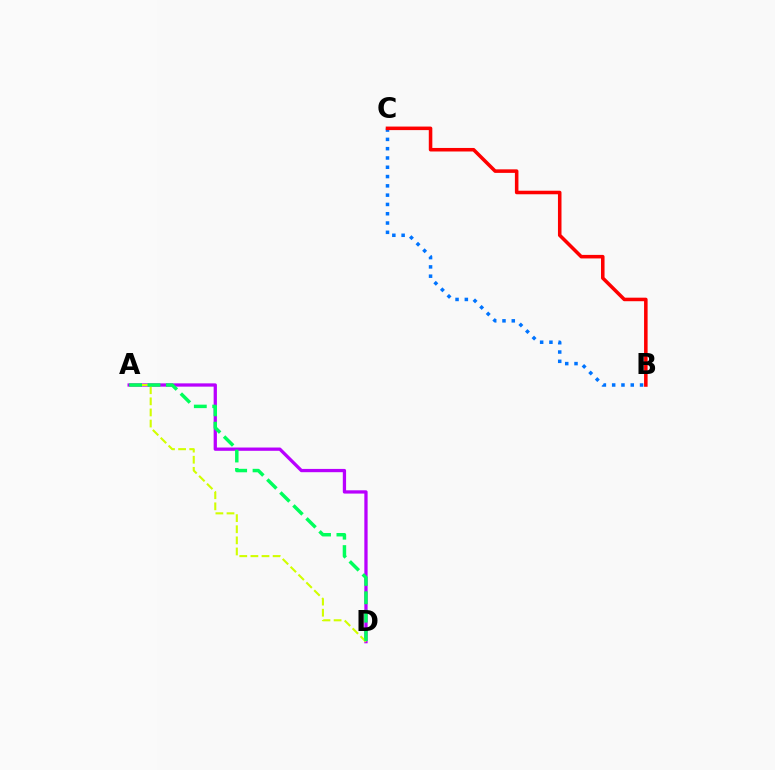{('A', 'D'): [{'color': '#b900ff', 'line_style': 'solid', 'thickness': 2.36}, {'color': '#d1ff00', 'line_style': 'dashed', 'thickness': 1.51}, {'color': '#00ff5c', 'line_style': 'dashed', 'thickness': 2.5}], ('B', 'C'): [{'color': '#0074ff', 'line_style': 'dotted', 'thickness': 2.53}, {'color': '#ff0000', 'line_style': 'solid', 'thickness': 2.55}]}